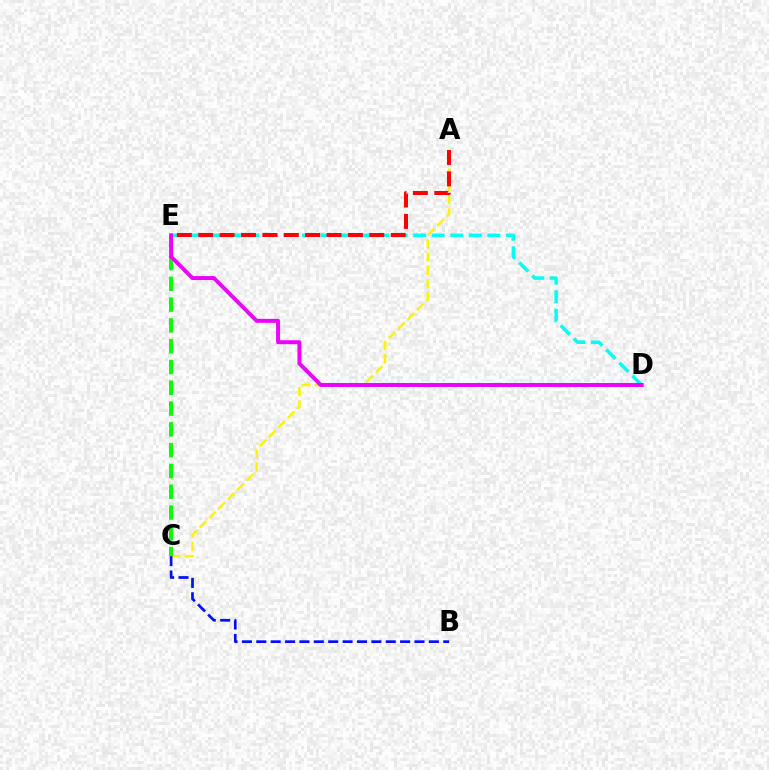{('A', 'C'): [{'color': '#fcf500', 'line_style': 'dashed', 'thickness': 1.8}], ('C', 'E'): [{'color': '#08ff00', 'line_style': 'dashed', 'thickness': 2.82}], ('B', 'C'): [{'color': '#0010ff', 'line_style': 'dashed', 'thickness': 1.95}], ('D', 'E'): [{'color': '#00fff6', 'line_style': 'dashed', 'thickness': 2.52}, {'color': '#ee00ff', 'line_style': 'solid', 'thickness': 2.85}], ('A', 'E'): [{'color': '#ff0000', 'line_style': 'dashed', 'thickness': 2.91}]}